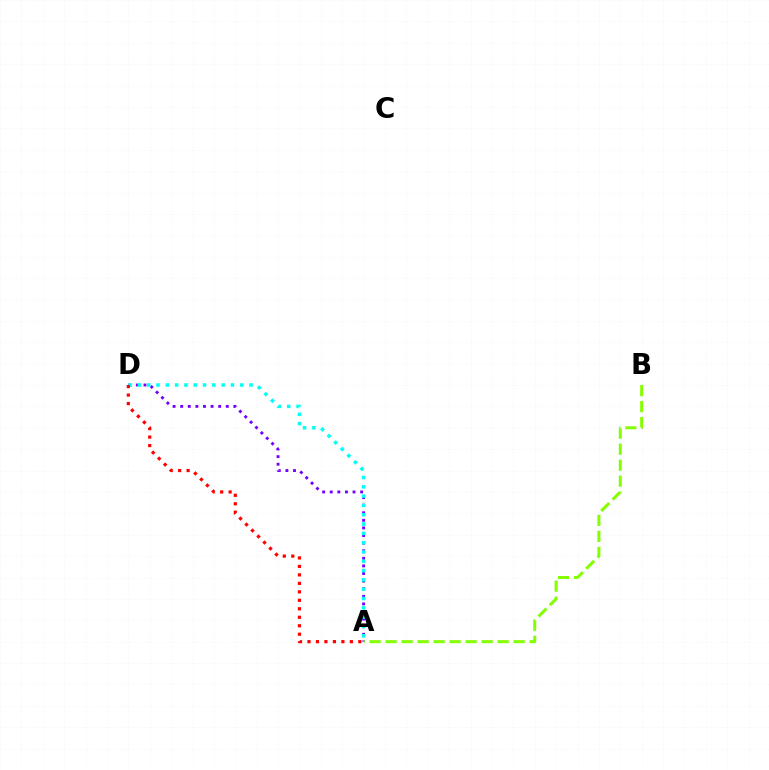{('A', 'D'): [{'color': '#7200ff', 'line_style': 'dotted', 'thickness': 2.06}, {'color': '#00fff6', 'line_style': 'dotted', 'thickness': 2.53}, {'color': '#ff0000', 'line_style': 'dotted', 'thickness': 2.3}], ('A', 'B'): [{'color': '#84ff00', 'line_style': 'dashed', 'thickness': 2.17}]}